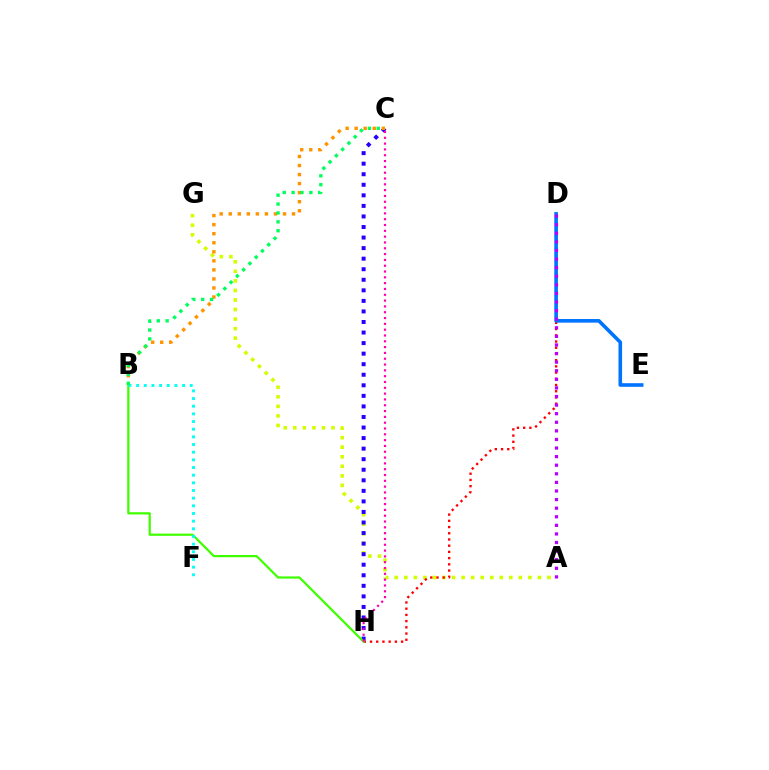{('A', 'G'): [{'color': '#d1ff00', 'line_style': 'dotted', 'thickness': 2.59}], ('C', 'H'): [{'color': '#2500ff', 'line_style': 'dotted', 'thickness': 2.87}, {'color': '#ff00ac', 'line_style': 'dotted', 'thickness': 1.58}], ('D', 'H'): [{'color': '#ff0000', 'line_style': 'dotted', 'thickness': 1.69}], ('D', 'E'): [{'color': '#0074ff', 'line_style': 'solid', 'thickness': 2.6}], ('B', 'H'): [{'color': '#3dff00', 'line_style': 'solid', 'thickness': 1.59}], ('B', 'C'): [{'color': '#ff9400', 'line_style': 'dotted', 'thickness': 2.46}, {'color': '#00ff5c', 'line_style': 'dotted', 'thickness': 2.41}], ('A', 'D'): [{'color': '#b900ff', 'line_style': 'dotted', 'thickness': 2.33}], ('B', 'F'): [{'color': '#00fff6', 'line_style': 'dotted', 'thickness': 2.08}]}